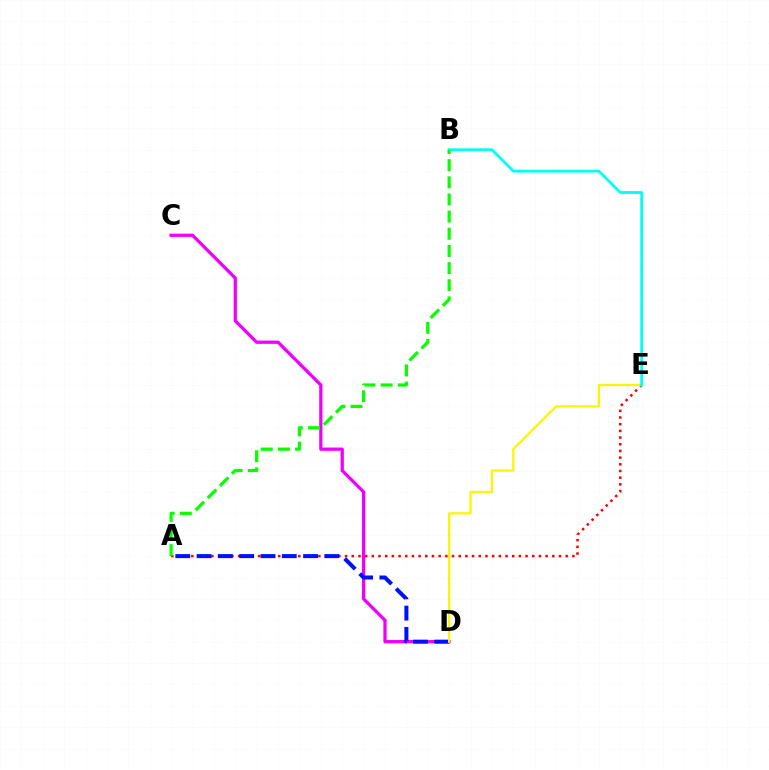{('A', 'E'): [{'color': '#ff0000', 'line_style': 'dotted', 'thickness': 1.82}], ('C', 'D'): [{'color': '#ee00ff', 'line_style': 'solid', 'thickness': 2.35}], ('A', 'D'): [{'color': '#0010ff', 'line_style': 'dashed', 'thickness': 2.89}], ('D', 'E'): [{'color': '#fcf500', 'line_style': 'solid', 'thickness': 1.62}], ('B', 'E'): [{'color': '#00fff6', 'line_style': 'solid', 'thickness': 2.0}], ('A', 'B'): [{'color': '#08ff00', 'line_style': 'dashed', 'thickness': 2.33}]}